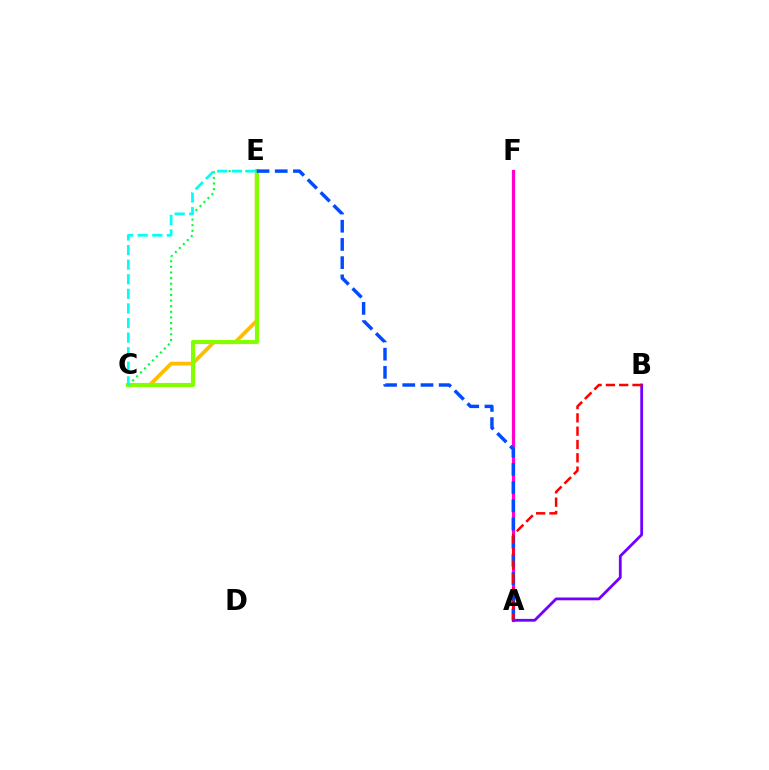{('A', 'F'): [{'color': '#ff00cf', 'line_style': 'solid', 'thickness': 2.32}], ('C', 'E'): [{'color': '#ffbd00', 'line_style': 'solid', 'thickness': 2.73}, {'color': '#84ff00', 'line_style': 'solid', 'thickness': 2.97}, {'color': '#00ff39', 'line_style': 'dotted', 'thickness': 1.53}, {'color': '#00fff6', 'line_style': 'dashed', 'thickness': 1.98}], ('A', 'E'): [{'color': '#004bff', 'line_style': 'dashed', 'thickness': 2.47}], ('A', 'B'): [{'color': '#7200ff', 'line_style': 'solid', 'thickness': 2.01}, {'color': '#ff0000', 'line_style': 'dashed', 'thickness': 1.81}]}